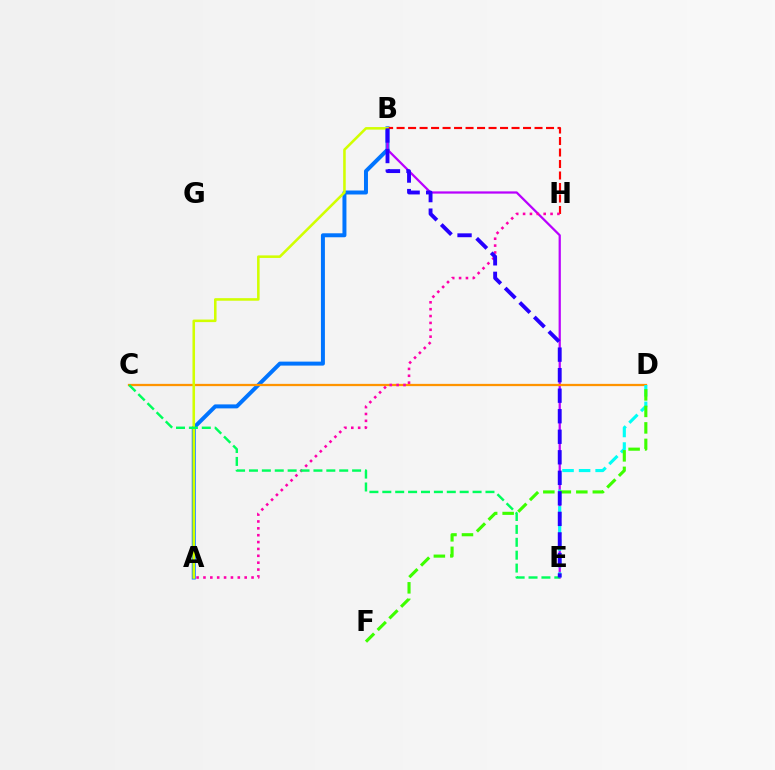{('A', 'B'): [{'color': '#0074ff', 'line_style': 'solid', 'thickness': 2.86}, {'color': '#d1ff00', 'line_style': 'solid', 'thickness': 1.84}], ('B', 'E'): [{'color': '#b900ff', 'line_style': 'solid', 'thickness': 1.61}, {'color': '#2500ff', 'line_style': 'dashed', 'thickness': 2.79}], ('C', 'D'): [{'color': '#ff9400', 'line_style': 'solid', 'thickness': 1.63}], ('B', 'H'): [{'color': '#ff0000', 'line_style': 'dashed', 'thickness': 1.56}], ('D', 'E'): [{'color': '#00fff6', 'line_style': 'dashed', 'thickness': 2.25}], ('A', 'H'): [{'color': '#ff00ac', 'line_style': 'dotted', 'thickness': 1.87}], ('D', 'F'): [{'color': '#3dff00', 'line_style': 'dashed', 'thickness': 2.24}], ('C', 'E'): [{'color': '#00ff5c', 'line_style': 'dashed', 'thickness': 1.75}]}